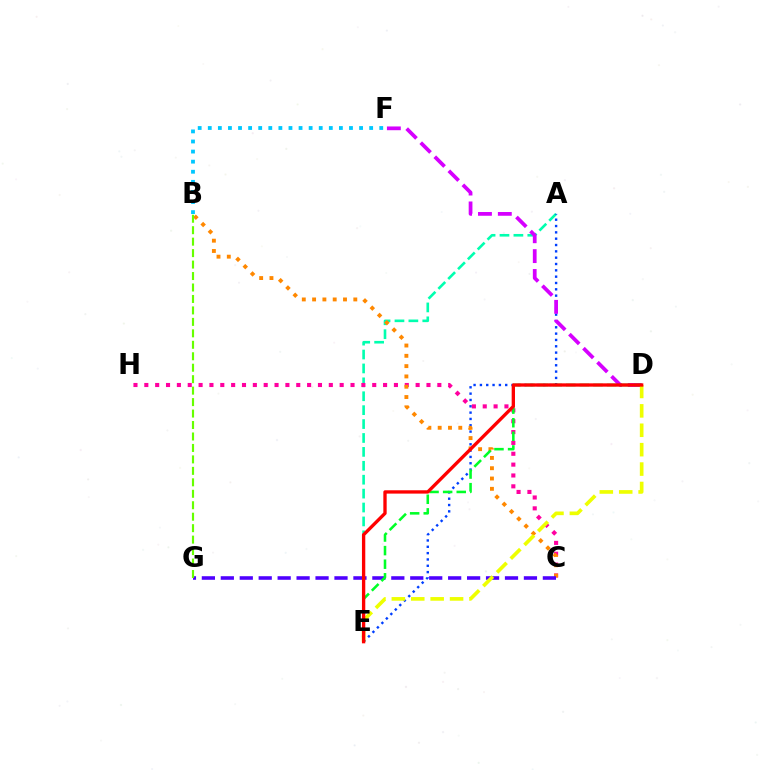{('A', 'E'): [{'color': '#00ffaf', 'line_style': 'dashed', 'thickness': 1.89}, {'color': '#003fff', 'line_style': 'dotted', 'thickness': 1.72}], ('C', 'H'): [{'color': '#ff00a0', 'line_style': 'dotted', 'thickness': 2.95}], ('B', 'C'): [{'color': '#ff8800', 'line_style': 'dotted', 'thickness': 2.8}], ('C', 'G'): [{'color': '#4f00ff', 'line_style': 'dashed', 'thickness': 2.57}], ('D', 'F'): [{'color': '#d600ff', 'line_style': 'dashed', 'thickness': 2.7}], ('B', 'F'): [{'color': '#00c7ff', 'line_style': 'dotted', 'thickness': 2.74}], ('D', 'E'): [{'color': '#00ff27', 'line_style': 'dashed', 'thickness': 1.85}, {'color': '#eeff00', 'line_style': 'dashed', 'thickness': 2.64}, {'color': '#ff0000', 'line_style': 'solid', 'thickness': 2.4}], ('B', 'G'): [{'color': '#66ff00', 'line_style': 'dashed', 'thickness': 1.56}]}